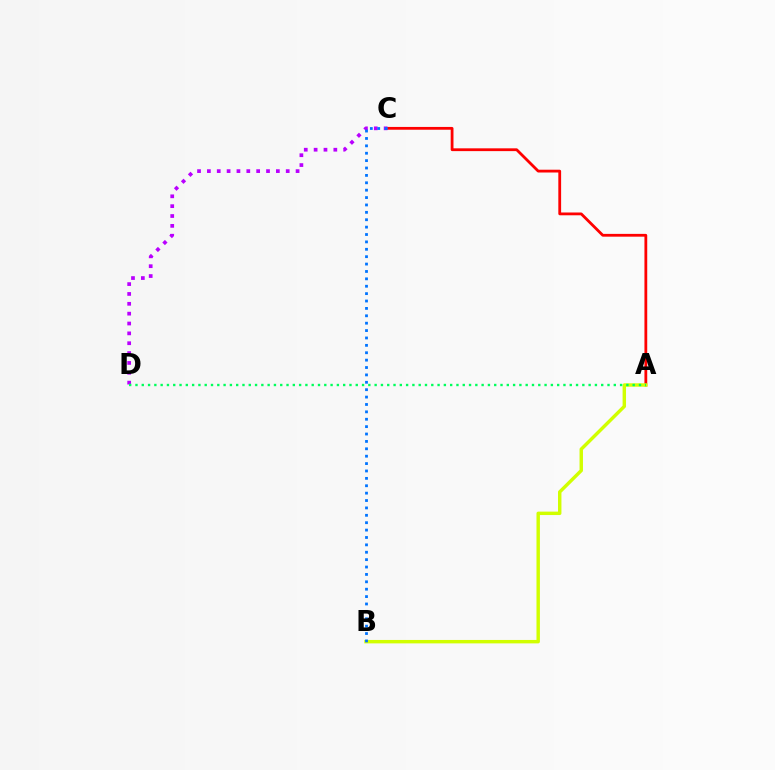{('A', 'C'): [{'color': '#ff0000', 'line_style': 'solid', 'thickness': 2.01}], ('C', 'D'): [{'color': '#b900ff', 'line_style': 'dotted', 'thickness': 2.68}], ('A', 'B'): [{'color': '#d1ff00', 'line_style': 'solid', 'thickness': 2.47}], ('A', 'D'): [{'color': '#00ff5c', 'line_style': 'dotted', 'thickness': 1.71}], ('B', 'C'): [{'color': '#0074ff', 'line_style': 'dotted', 'thickness': 2.01}]}